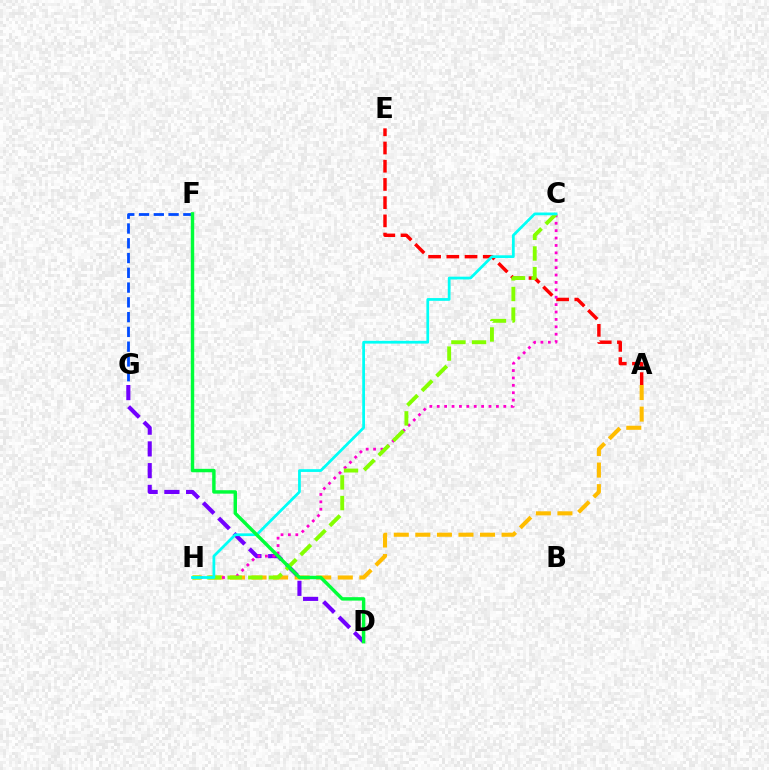{('A', 'E'): [{'color': '#ff0000', 'line_style': 'dashed', 'thickness': 2.47}], ('F', 'G'): [{'color': '#004bff', 'line_style': 'dashed', 'thickness': 2.01}], ('A', 'H'): [{'color': '#ffbd00', 'line_style': 'dashed', 'thickness': 2.93}], ('D', 'G'): [{'color': '#7200ff', 'line_style': 'dashed', 'thickness': 2.95}], ('C', 'H'): [{'color': '#ff00cf', 'line_style': 'dotted', 'thickness': 2.01}, {'color': '#84ff00', 'line_style': 'dashed', 'thickness': 2.8}, {'color': '#00fff6', 'line_style': 'solid', 'thickness': 1.98}], ('D', 'F'): [{'color': '#00ff39', 'line_style': 'solid', 'thickness': 2.47}]}